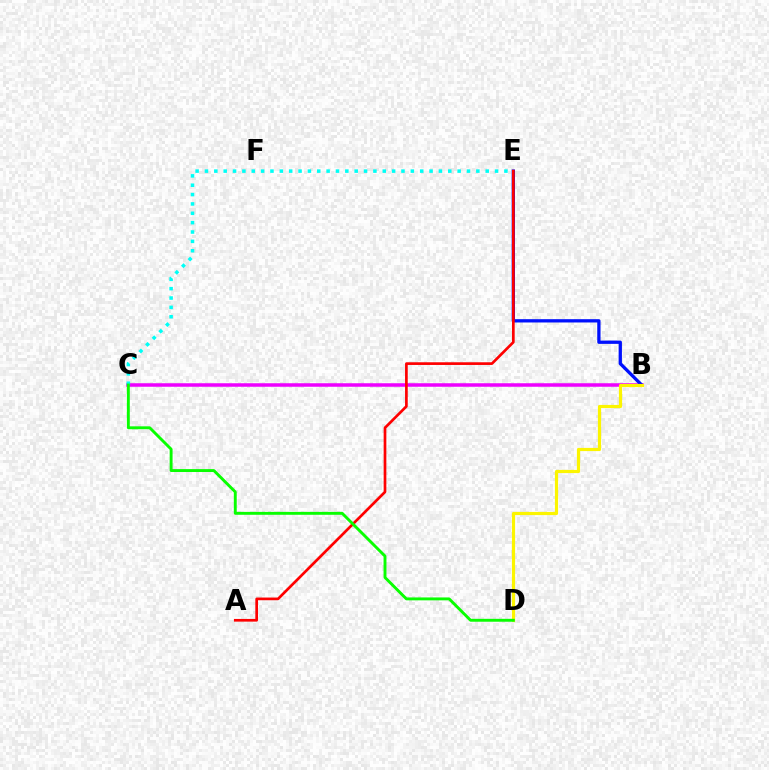{('B', 'C'): [{'color': '#ee00ff', 'line_style': 'solid', 'thickness': 2.53}], ('B', 'E'): [{'color': '#0010ff', 'line_style': 'solid', 'thickness': 2.37}], ('A', 'E'): [{'color': '#ff0000', 'line_style': 'solid', 'thickness': 1.94}], ('B', 'D'): [{'color': '#fcf500', 'line_style': 'solid', 'thickness': 2.29}], ('C', 'E'): [{'color': '#00fff6', 'line_style': 'dotted', 'thickness': 2.54}], ('C', 'D'): [{'color': '#08ff00', 'line_style': 'solid', 'thickness': 2.09}]}